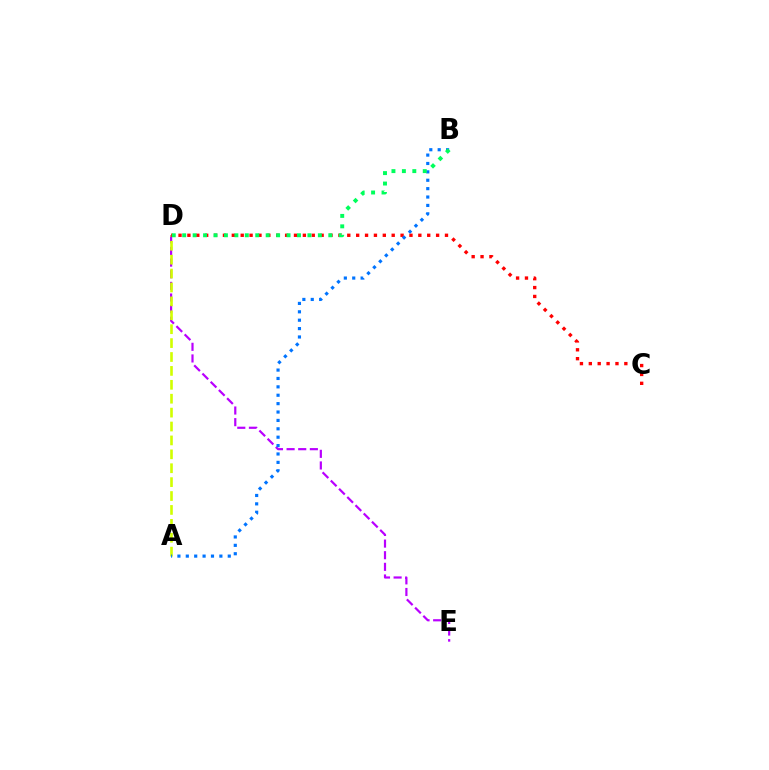{('D', 'E'): [{'color': '#b900ff', 'line_style': 'dashed', 'thickness': 1.58}], ('A', 'D'): [{'color': '#d1ff00', 'line_style': 'dashed', 'thickness': 1.89}], ('C', 'D'): [{'color': '#ff0000', 'line_style': 'dotted', 'thickness': 2.41}], ('A', 'B'): [{'color': '#0074ff', 'line_style': 'dotted', 'thickness': 2.28}], ('B', 'D'): [{'color': '#00ff5c', 'line_style': 'dotted', 'thickness': 2.84}]}